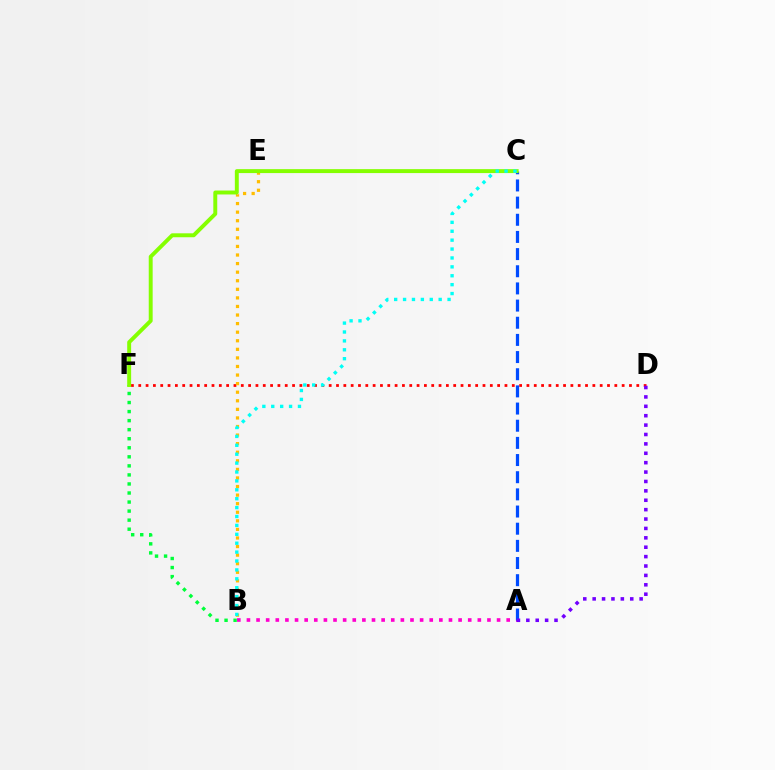{('A', 'B'): [{'color': '#ff00cf', 'line_style': 'dotted', 'thickness': 2.61}], ('D', 'F'): [{'color': '#ff0000', 'line_style': 'dotted', 'thickness': 1.99}], ('B', 'F'): [{'color': '#00ff39', 'line_style': 'dotted', 'thickness': 2.46}], ('B', 'E'): [{'color': '#ffbd00', 'line_style': 'dotted', 'thickness': 2.33}], ('A', 'C'): [{'color': '#004bff', 'line_style': 'dashed', 'thickness': 2.33}], ('C', 'F'): [{'color': '#84ff00', 'line_style': 'solid', 'thickness': 2.83}], ('B', 'C'): [{'color': '#00fff6', 'line_style': 'dotted', 'thickness': 2.42}], ('A', 'D'): [{'color': '#7200ff', 'line_style': 'dotted', 'thickness': 2.55}]}